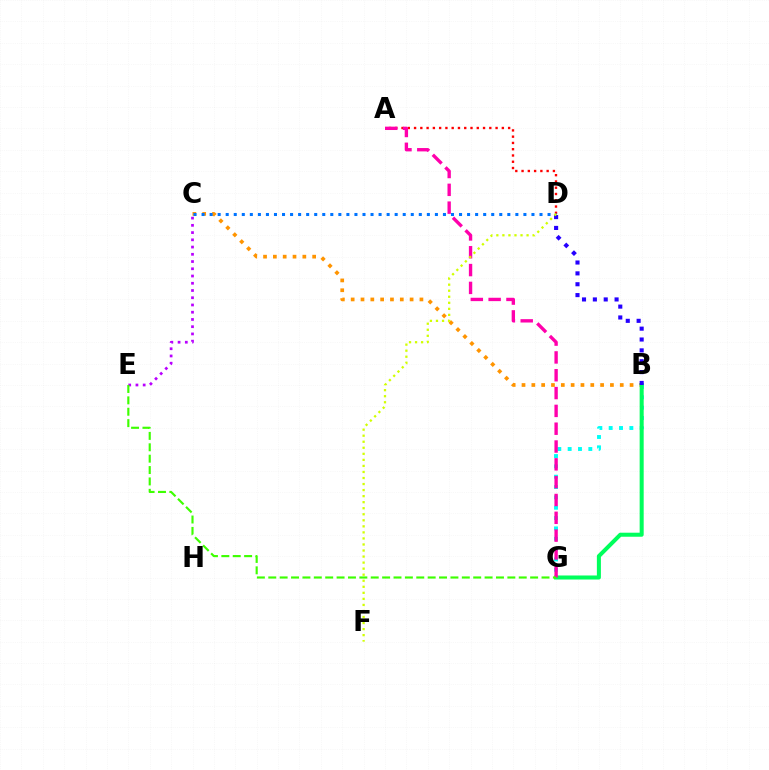{('B', 'C'): [{'color': '#ff9400', 'line_style': 'dotted', 'thickness': 2.67}], ('C', 'E'): [{'color': '#b900ff', 'line_style': 'dotted', 'thickness': 1.97}], ('B', 'G'): [{'color': '#00fff6', 'line_style': 'dotted', 'thickness': 2.81}, {'color': '#00ff5c', 'line_style': 'solid', 'thickness': 2.9}], ('A', 'D'): [{'color': '#ff0000', 'line_style': 'dotted', 'thickness': 1.7}], ('C', 'D'): [{'color': '#0074ff', 'line_style': 'dotted', 'thickness': 2.19}], ('A', 'G'): [{'color': '#ff00ac', 'line_style': 'dashed', 'thickness': 2.42}], ('E', 'G'): [{'color': '#3dff00', 'line_style': 'dashed', 'thickness': 1.55}], ('B', 'D'): [{'color': '#2500ff', 'line_style': 'dotted', 'thickness': 2.95}], ('D', 'F'): [{'color': '#d1ff00', 'line_style': 'dotted', 'thickness': 1.64}]}